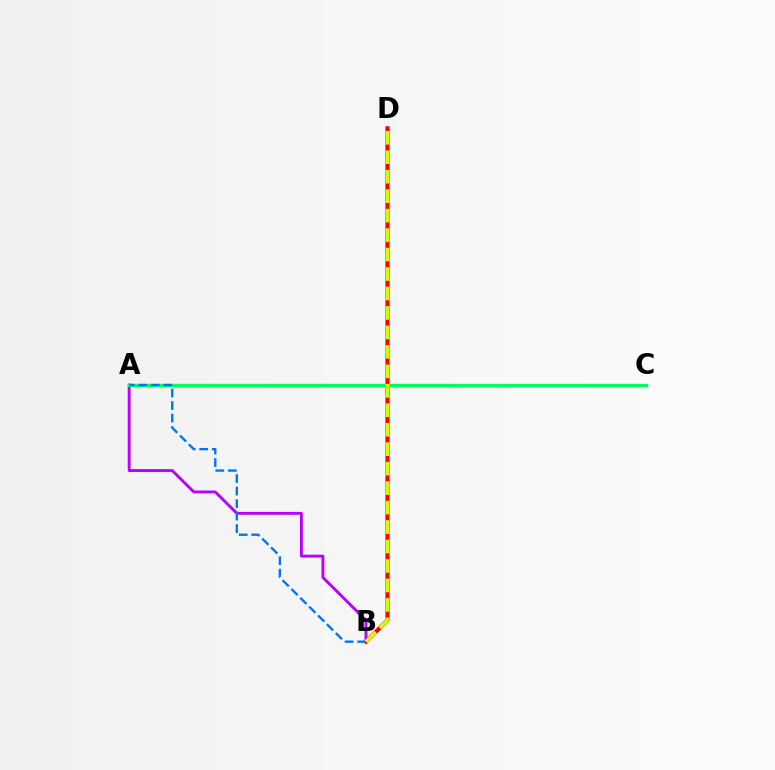{('A', 'B'): [{'color': '#b900ff', 'line_style': 'solid', 'thickness': 2.08}, {'color': '#0074ff', 'line_style': 'dashed', 'thickness': 1.7}], ('B', 'D'): [{'color': '#ff0000', 'line_style': 'solid', 'thickness': 2.98}, {'color': '#d1ff00', 'line_style': 'dashed', 'thickness': 2.64}], ('A', 'C'): [{'color': '#00ff5c', 'line_style': 'solid', 'thickness': 2.44}]}